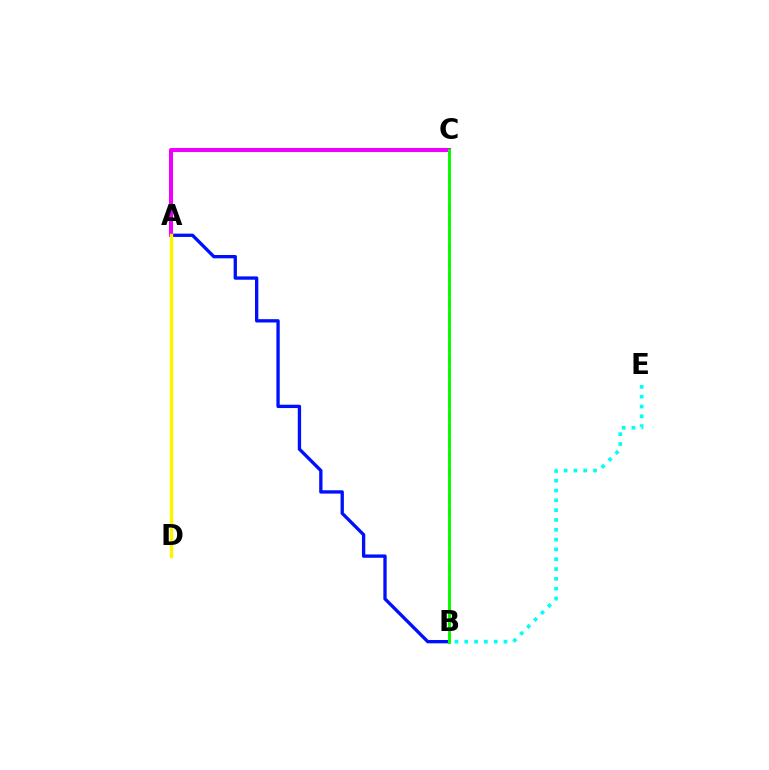{('B', 'C'): [{'color': '#ff0000', 'line_style': 'dashed', 'thickness': 1.89}, {'color': '#08ff00', 'line_style': 'solid', 'thickness': 2.13}], ('A', 'B'): [{'color': '#0010ff', 'line_style': 'solid', 'thickness': 2.39}], ('B', 'E'): [{'color': '#00fff6', 'line_style': 'dotted', 'thickness': 2.67}], ('A', 'C'): [{'color': '#ee00ff', 'line_style': 'solid', 'thickness': 2.93}], ('A', 'D'): [{'color': '#fcf500', 'line_style': 'solid', 'thickness': 2.46}]}